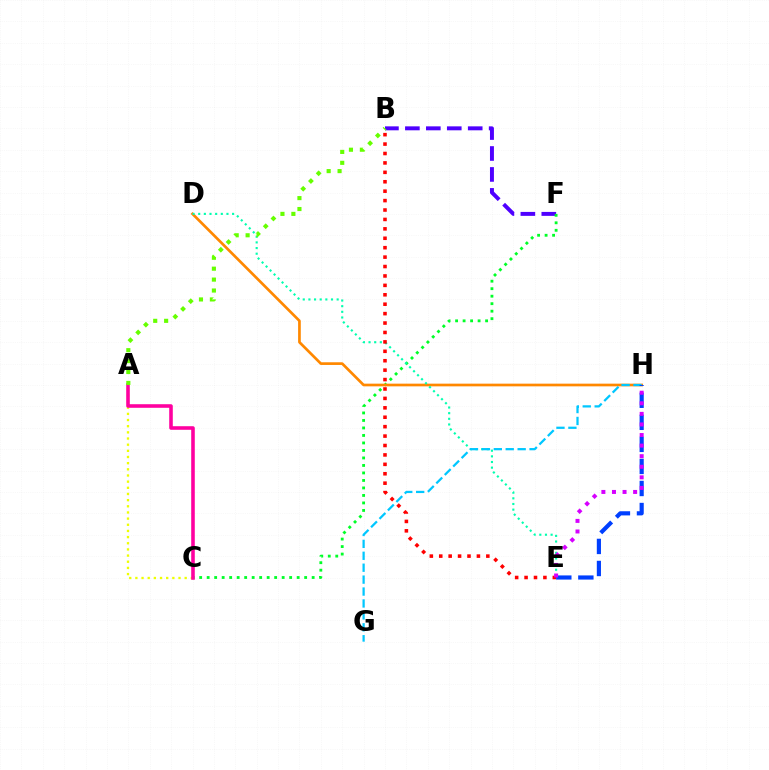{('B', 'F'): [{'color': '#4f00ff', 'line_style': 'dashed', 'thickness': 2.85}], ('C', 'F'): [{'color': '#00ff27', 'line_style': 'dotted', 'thickness': 2.04}], ('A', 'C'): [{'color': '#eeff00', 'line_style': 'dotted', 'thickness': 1.67}, {'color': '#ff00a0', 'line_style': 'solid', 'thickness': 2.57}], ('D', 'H'): [{'color': '#ff8800', 'line_style': 'solid', 'thickness': 1.94}], ('D', 'E'): [{'color': '#00ffaf', 'line_style': 'dotted', 'thickness': 1.53}], ('B', 'E'): [{'color': '#ff0000', 'line_style': 'dotted', 'thickness': 2.56}], ('G', 'H'): [{'color': '#00c7ff', 'line_style': 'dashed', 'thickness': 1.62}], ('E', 'H'): [{'color': '#003fff', 'line_style': 'dashed', 'thickness': 3.0}, {'color': '#d600ff', 'line_style': 'dotted', 'thickness': 2.87}], ('A', 'B'): [{'color': '#66ff00', 'line_style': 'dotted', 'thickness': 2.97}]}